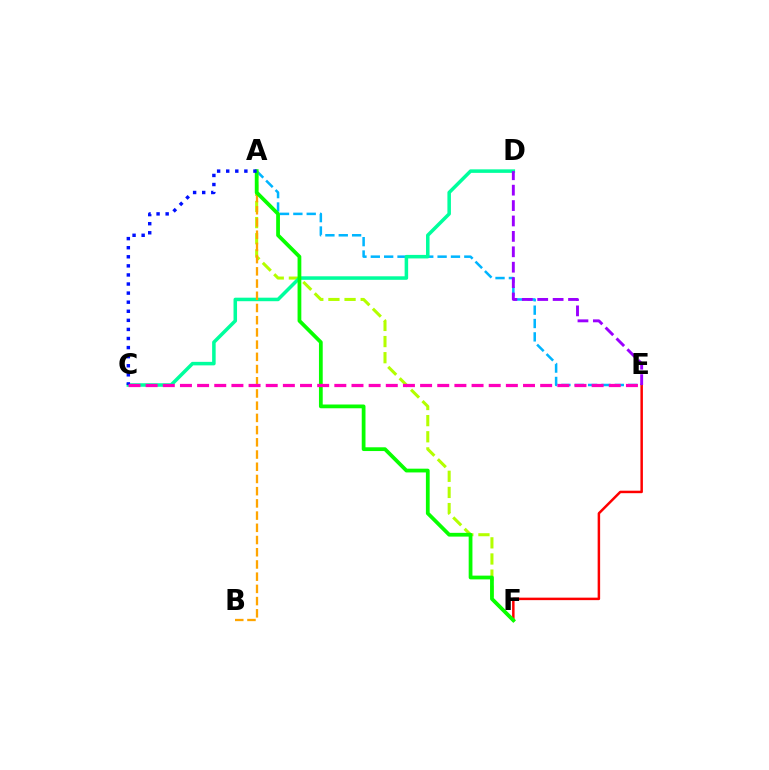{('E', 'F'): [{'color': '#ff0000', 'line_style': 'solid', 'thickness': 1.79}], ('A', 'E'): [{'color': '#00b5ff', 'line_style': 'dashed', 'thickness': 1.81}], ('A', 'F'): [{'color': '#b3ff00', 'line_style': 'dashed', 'thickness': 2.19}, {'color': '#08ff00', 'line_style': 'solid', 'thickness': 2.71}], ('C', 'D'): [{'color': '#00ff9d', 'line_style': 'solid', 'thickness': 2.54}], ('A', 'B'): [{'color': '#ffa500', 'line_style': 'dashed', 'thickness': 1.66}], ('D', 'E'): [{'color': '#9b00ff', 'line_style': 'dashed', 'thickness': 2.09}], ('A', 'C'): [{'color': '#0010ff', 'line_style': 'dotted', 'thickness': 2.47}], ('C', 'E'): [{'color': '#ff00bd', 'line_style': 'dashed', 'thickness': 2.33}]}